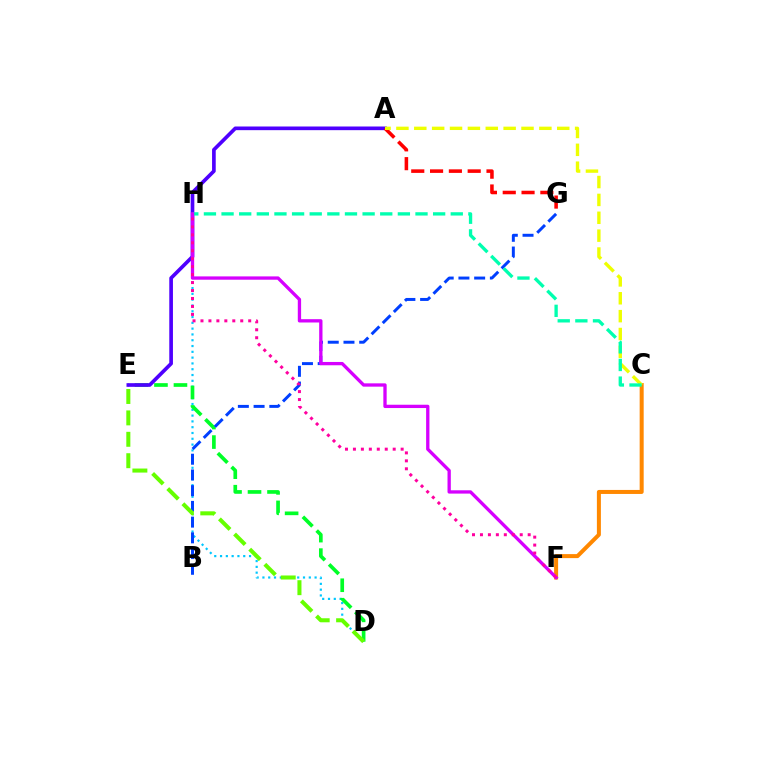{('C', 'F'): [{'color': '#ff8800', 'line_style': 'solid', 'thickness': 2.89}], ('D', 'H'): [{'color': '#00c7ff', 'line_style': 'dotted', 'thickness': 1.58}], ('D', 'E'): [{'color': '#00ff27', 'line_style': 'dashed', 'thickness': 2.65}, {'color': '#66ff00', 'line_style': 'dashed', 'thickness': 2.91}], ('A', 'E'): [{'color': '#4f00ff', 'line_style': 'solid', 'thickness': 2.64}], ('A', 'G'): [{'color': '#ff0000', 'line_style': 'dashed', 'thickness': 2.56}], ('B', 'G'): [{'color': '#003fff', 'line_style': 'dashed', 'thickness': 2.14}], ('A', 'C'): [{'color': '#eeff00', 'line_style': 'dashed', 'thickness': 2.43}], ('C', 'H'): [{'color': '#00ffaf', 'line_style': 'dashed', 'thickness': 2.4}], ('F', 'H'): [{'color': '#d600ff', 'line_style': 'solid', 'thickness': 2.38}, {'color': '#ff00a0', 'line_style': 'dotted', 'thickness': 2.16}]}